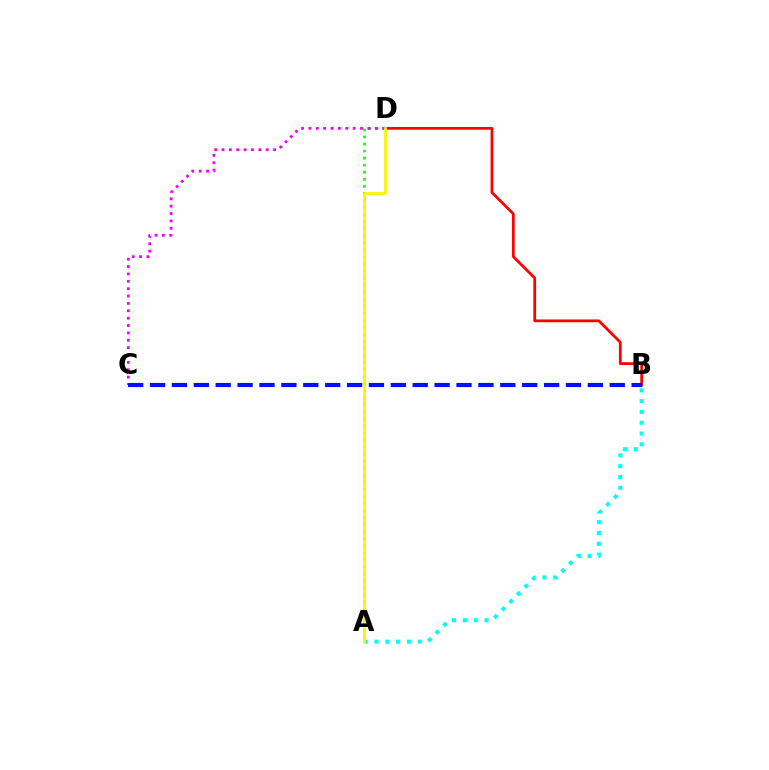{('A', 'B'): [{'color': '#00fff6', 'line_style': 'dotted', 'thickness': 2.94}], ('B', 'D'): [{'color': '#ff0000', 'line_style': 'solid', 'thickness': 1.99}], ('A', 'D'): [{'color': '#08ff00', 'line_style': 'dotted', 'thickness': 1.91}, {'color': '#fcf500', 'line_style': 'solid', 'thickness': 1.99}], ('C', 'D'): [{'color': '#ee00ff', 'line_style': 'dotted', 'thickness': 2.0}], ('B', 'C'): [{'color': '#0010ff', 'line_style': 'dashed', 'thickness': 2.97}]}